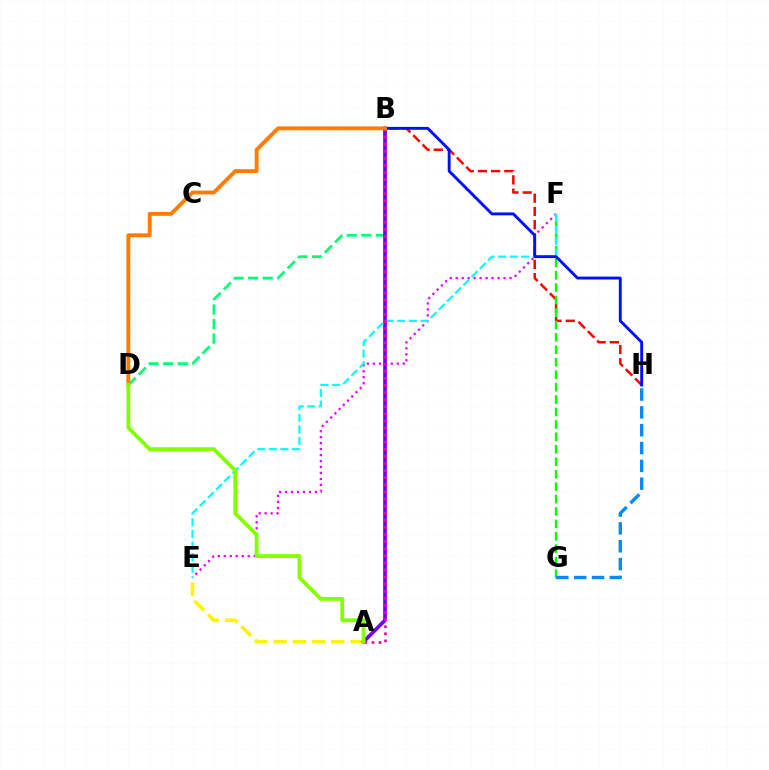{('E', 'F'): [{'color': '#ee00ff', 'line_style': 'dotted', 'thickness': 1.62}, {'color': '#00fff6', 'line_style': 'dashed', 'thickness': 1.57}], ('B', 'D'): [{'color': '#00ff74', 'line_style': 'dashed', 'thickness': 1.98}, {'color': '#ff7c00', 'line_style': 'solid', 'thickness': 2.78}], ('A', 'E'): [{'color': '#fcf500', 'line_style': 'dashed', 'thickness': 2.61}], ('A', 'B'): [{'color': '#7200ff', 'line_style': 'solid', 'thickness': 2.66}, {'color': '#ff0094', 'line_style': 'dotted', 'thickness': 1.93}], ('B', 'H'): [{'color': '#ff0000', 'line_style': 'dashed', 'thickness': 1.8}, {'color': '#0010ff', 'line_style': 'solid', 'thickness': 2.08}], ('F', 'G'): [{'color': '#08ff00', 'line_style': 'dashed', 'thickness': 1.69}], ('A', 'D'): [{'color': '#84ff00', 'line_style': 'solid', 'thickness': 2.77}], ('G', 'H'): [{'color': '#008cff', 'line_style': 'dashed', 'thickness': 2.42}]}